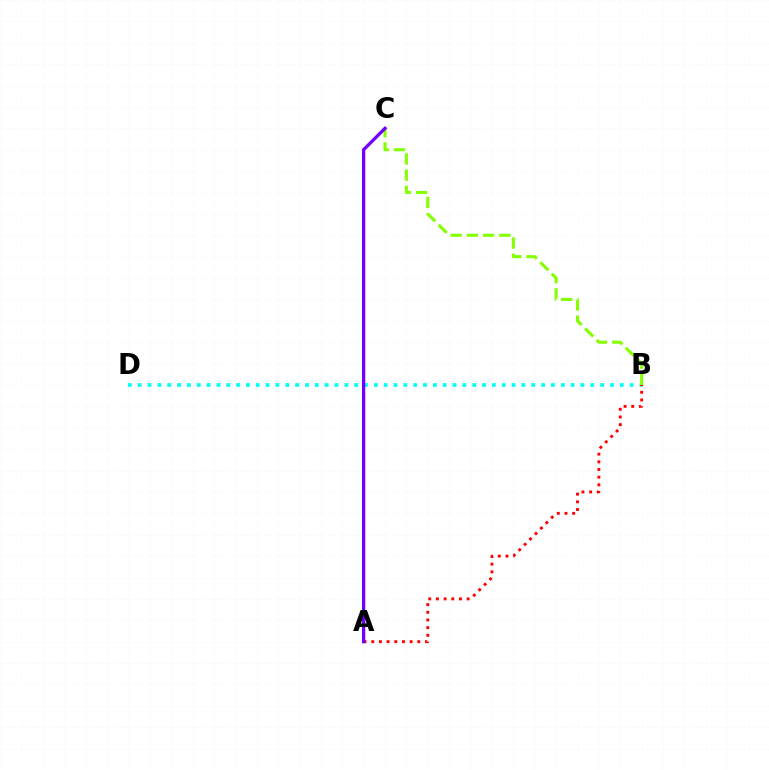{('B', 'D'): [{'color': '#00fff6', 'line_style': 'dotted', 'thickness': 2.67}], ('A', 'B'): [{'color': '#ff0000', 'line_style': 'dotted', 'thickness': 2.09}], ('B', 'C'): [{'color': '#84ff00', 'line_style': 'dashed', 'thickness': 2.2}], ('A', 'C'): [{'color': '#7200ff', 'line_style': 'solid', 'thickness': 2.36}]}